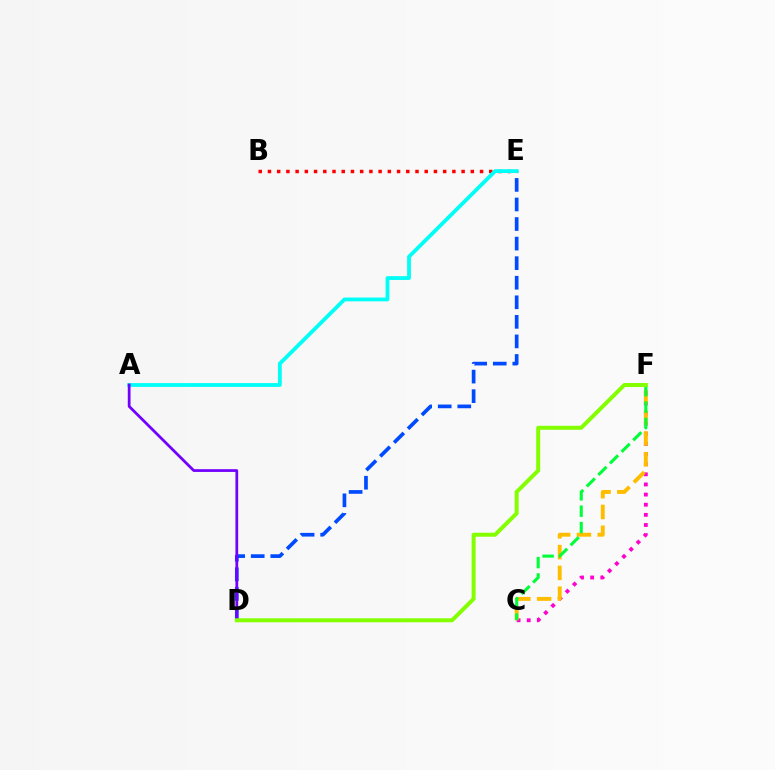{('C', 'F'): [{'color': '#ff00cf', 'line_style': 'dotted', 'thickness': 2.75}, {'color': '#ffbd00', 'line_style': 'dashed', 'thickness': 2.83}, {'color': '#00ff39', 'line_style': 'dashed', 'thickness': 2.22}], ('B', 'E'): [{'color': '#ff0000', 'line_style': 'dotted', 'thickness': 2.51}], ('D', 'E'): [{'color': '#004bff', 'line_style': 'dashed', 'thickness': 2.66}], ('A', 'E'): [{'color': '#00fff6', 'line_style': 'solid', 'thickness': 2.74}], ('A', 'D'): [{'color': '#7200ff', 'line_style': 'solid', 'thickness': 1.98}], ('D', 'F'): [{'color': '#84ff00', 'line_style': 'solid', 'thickness': 2.87}]}